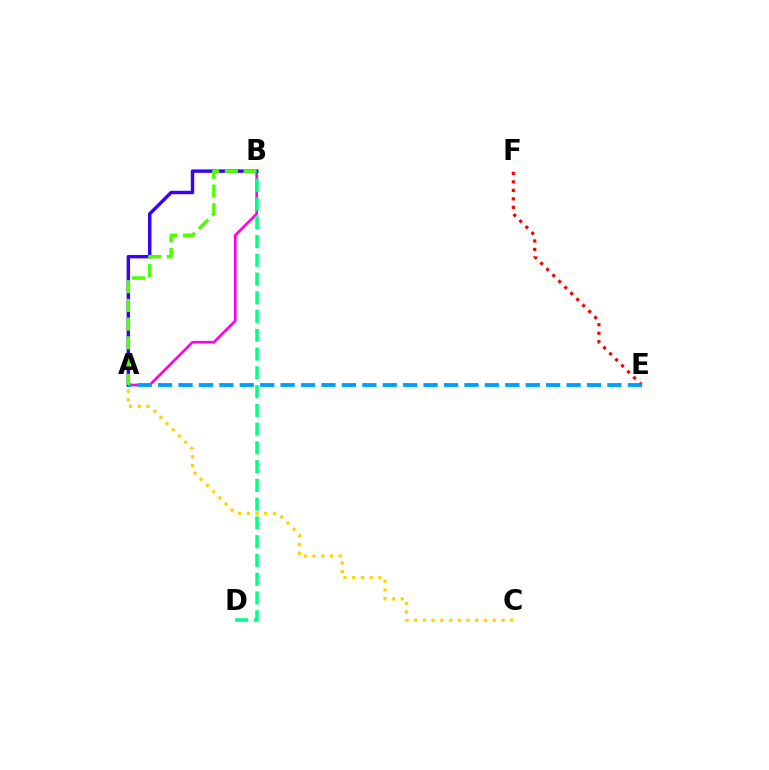{('E', 'F'): [{'color': '#ff0000', 'line_style': 'dotted', 'thickness': 2.31}], ('A', 'B'): [{'color': '#ff00ed', 'line_style': 'solid', 'thickness': 1.91}, {'color': '#3700ff', 'line_style': 'solid', 'thickness': 2.47}, {'color': '#4fff00', 'line_style': 'dashed', 'thickness': 2.54}], ('B', 'D'): [{'color': '#00ff86', 'line_style': 'dashed', 'thickness': 2.55}], ('A', 'E'): [{'color': '#009eff', 'line_style': 'dashed', 'thickness': 2.77}], ('A', 'C'): [{'color': '#ffd500', 'line_style': 'dotted', 'thickness': 2.37}]}